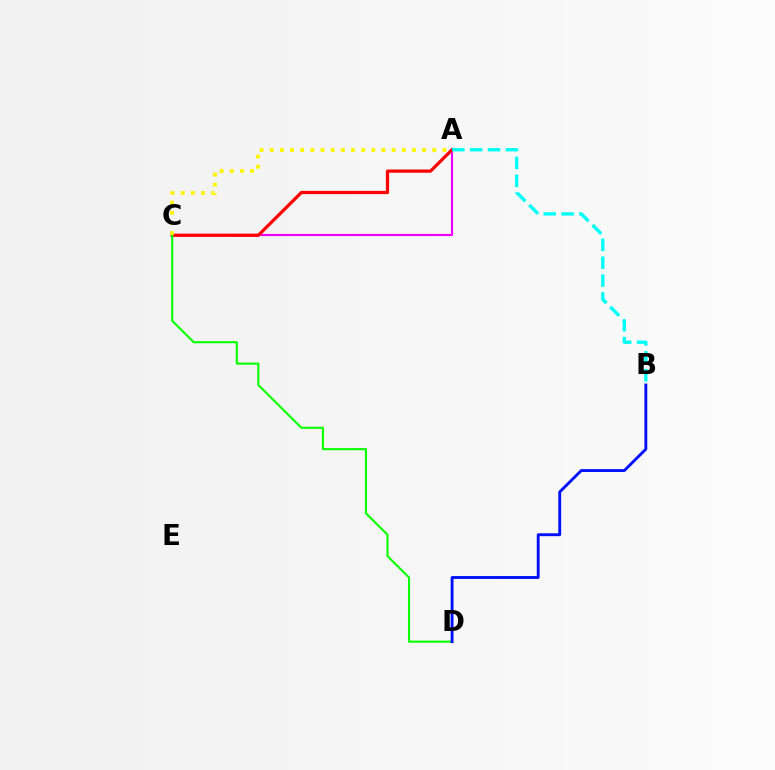{('A', 'C'): [{'color': '#ee00ff', 'line_style': 'solid', 'thickness': 1.57}, {'color': '#ff0000', 'line_style': 'solid', 'thickness': 2.33}, {'color': '#fcf500', 'line_style': 'dotted', 'thickness': 2.76}], ('A', 'B'): [{'color': '#00fff6', 'line_style': 'dashed', 'thickness': 2.43}], ('C', 'D'): [{'color': '#08ff00', 'line_style': 'solid', 'thickness': 1.52}], ('B', 'D'): [{'color': '#0010ff', 'line_style': 'solid', 'thickness': 2.07}]}